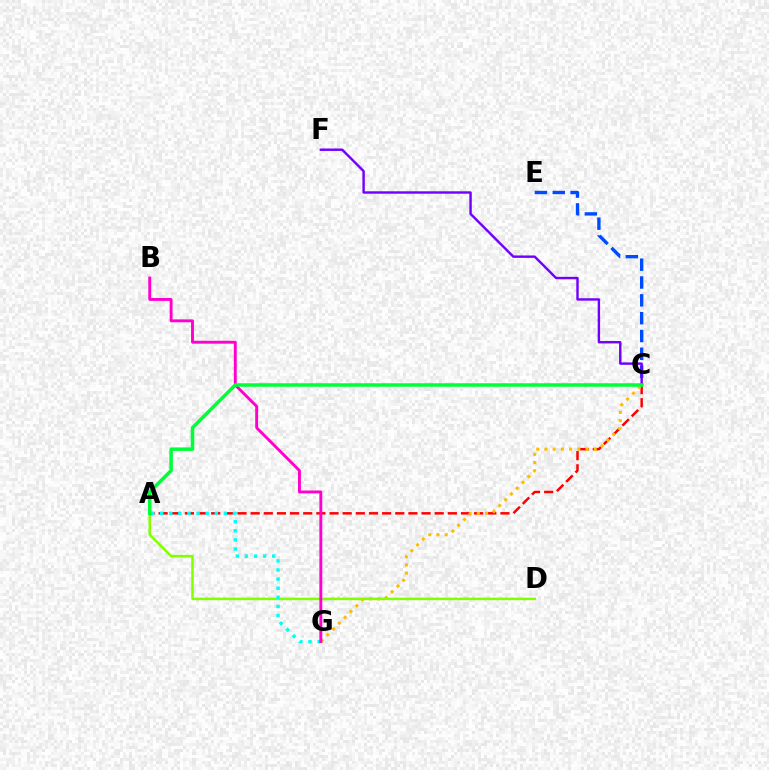{('C', 'E'): [{'color': '#004bff', 'line_style': 'dashed', 'thickness': 2.42}], ('A', 'C'): [{'color': '#ff0000', 'line_style': 'dashed', 'thickness': 1.79}, {'color': '#00ff39', 'line_style': 'solid', 'thickness': 2.53}], ('C', 'G'): [{'color': '#ffbd00', 'line_style': 'dotted', 'thickness': 2.23}], ('C', 'F'): [{'color': '#7200ff', 'line_style': 'solid', 'thickness': 1.74}], ('A', 'D'): [{'color': '#84ff00', 'line_style': 'solid', 'thickness': 1.82}], ('A', 'G'): [{'color': '#00fff6', 'line_style': 'dotted', 'thickness': 2.47}], ('B', 'G'): [{'color': '#ff00cf', 'line_style': 'solid', 'thickness': 2.09}]}